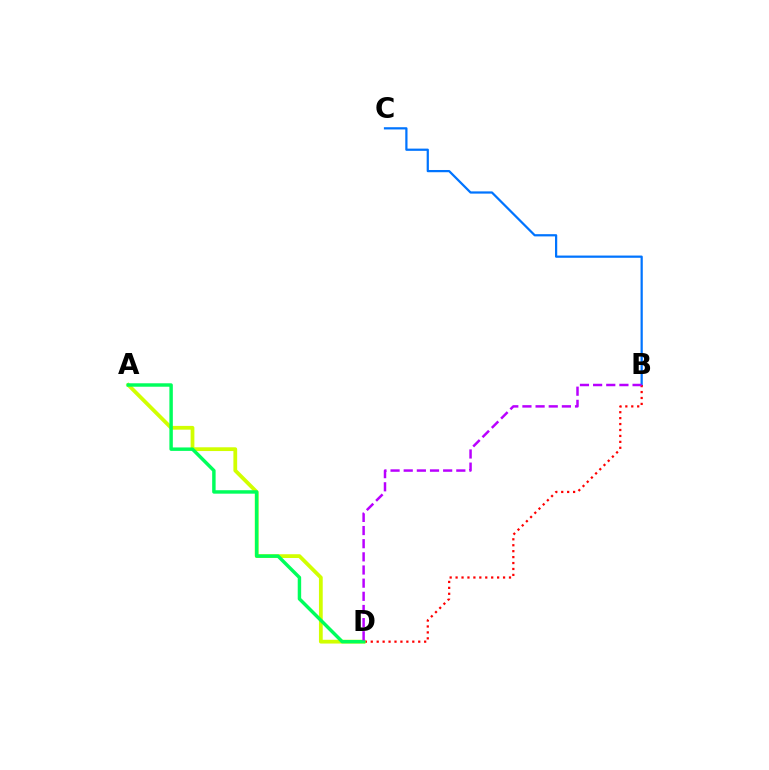{('B', 'C'): [{'color': '#0074ff', 'line_style': 'solid', 'thickness': 1.6}], ('B', 'D'): [{'color': '#ff0000', 'line_style': 'dotted', 'thickness': 1.61}, {'color': '#b900ff', 'line_style': 'dashed', 'thickness': 1.79}], ('A', 'D'): [{'color': '#d1ff00', 'line_style': 'solid', 'thickness': 2.71}, {'color': '#00ff5c', 'line_style': 'solid', 'thickness': 2.48}]}